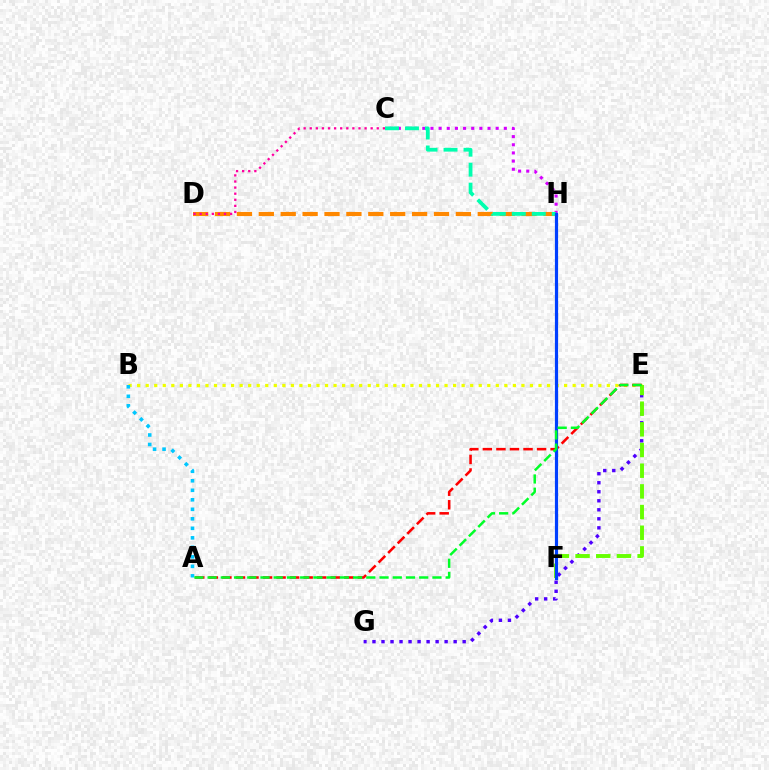{('C', 'H'): [{'color': '#d600ff', 'line_style': 'dotted', 'thickness': 2.21}, {'color': '#00ffaf', 'line_style': 'dashed', 'thickness': 2.71}], ('D', 'H'): [{'color': '#ff8800', 'line_style': 'dashed', 'thickness': 2.97}], ('E', 'G'): [{'color': '#4f00ff', 'line_style': 'dotted', 'thickness': 2.45}], ('C', 'D'): [{'color': '#ff00a0', 'line_style': 'dotted', 'thickness': 1.66}], ('B', 'E'): [{'color': '#eeff00', 'line_style': 'dotted', 'thickness': 2.32}], ('A', 'B'): [{'color': '#00c7ff', 'line_style': 'dotted', 'thickness': 2.58}], ('A', 'E'): [{'color': '#ff0000', 'line_style': 'dashed', 'thickness': 1.84}, {'color': '#00ff27', 'line_style': 'dashed', 'thickness': 1.8}], ('E', 'F'): [{'color': '#66ff00', 'line_style': 'dashed', 'thickness': 2.81}], ('F', 'H'): [{'color': '#003fff', 'line_style': 'solid', 'thickness': 2.29}]}